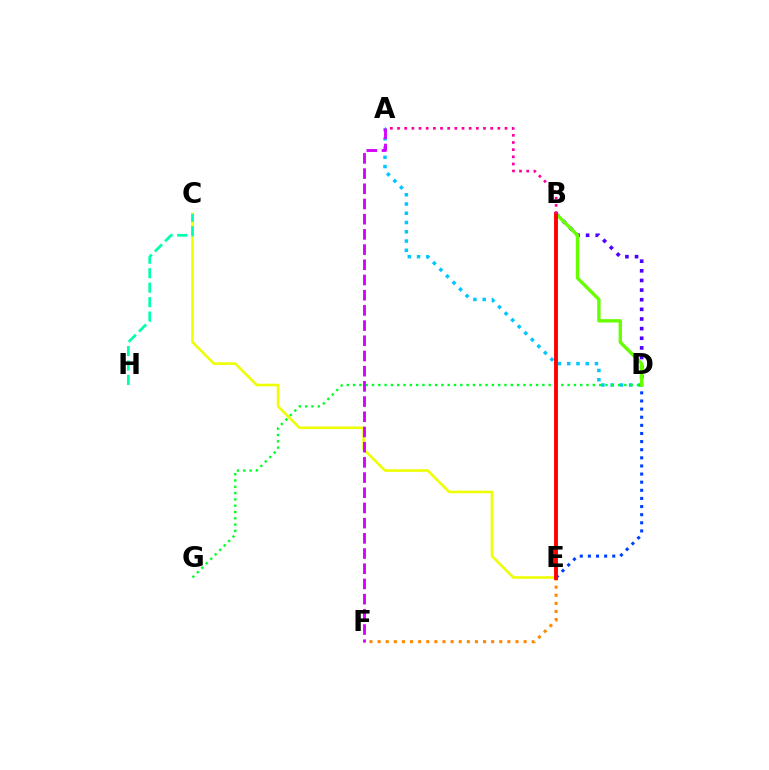{('C', 'E'): [{'color': '#eeff00', 'line_style': 'solid', 'thickness': 1.85}], ('A', 'D'): [{'color': '#00c7ff', 'line_style': 'dotted', 'thickness': 2.52}], ('E', 'F'): [{'color': '#ff8800', 'line_style': 'dotted', 'thickness': 2.2}], ('D', 'G'): [{'color': '#00ff27', 'line_style': 'dotted', 'thickness': 1.71}], ('D', 'E'): [{'color': '#003fff', 'line_style': 'dotted', 'thickness': 2.21}], ('C', 'H'): [{'color': '#00ffaf', 'line_style': 'dashed', 'thickness': 1.96}], ('B', 'D'): [{'color': '#4f00ff', 'line_style': 'dotted', 'thickness': 2.62}, {'color': '#66ff00', 'line_style': 'solid', 'thickness': 2.42}], ('A', 'F'): [{'color': '#d600ff', 'line_style': 'dashed', 'thickness': 2.06}], ('B', 'E'): [{'color': '#ff0000', 'line_style': 'solid', 'thickness': 2.8}], ('A', 'B'): [{'color': '#ff00a0', 'line_style': 'dotted', 'thickness': 1.95}]}